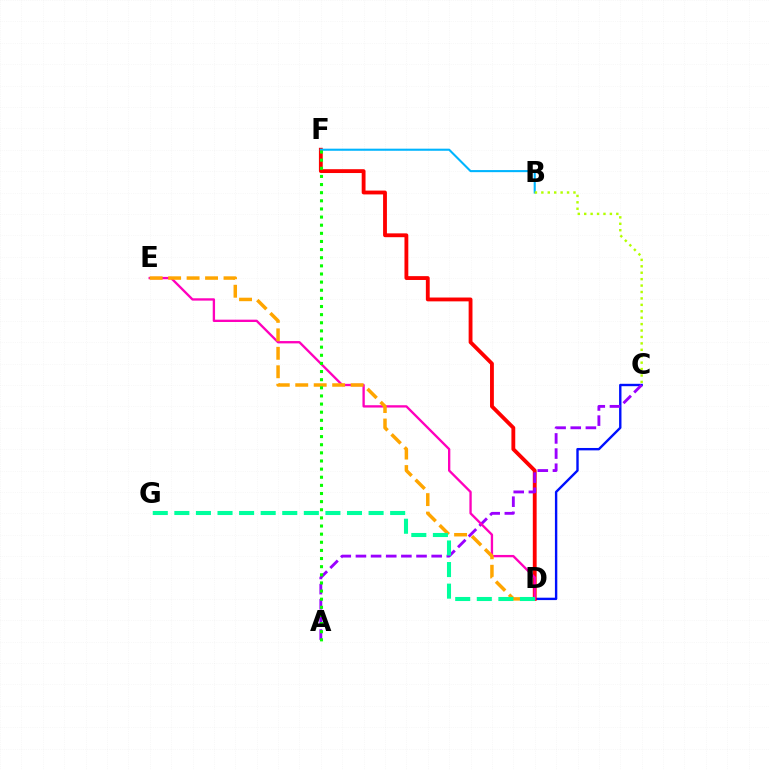{('C', 'D'): [{'color': '#0010ff', 'line_style': 'solid', 'thickness': 1.72}], ('D', 'F'): [{'color': '#ff0000', 'line_style': 'solid', 'thickness': 2.76}], ('B', 'F'): [{'color': '#00b5ff', 'line_style': 'solid', 'thickness': 1.51}], ('A', 'C'): [{'color': '#9b00ff', 'line_style': 'dashed', 'thickness': 2.06}], ('D', 'E'): [{'color': '#ff00bd', 'line_style': 'solid', 'thickness': 1.68}, {'color': '#ffa500', 'line_style': 'dashed', 'thickness': 2.51}], ('B', 'C'): [{'color': '#b3ff00', 'line_style': 'dotted', 'thickness': 1.75}], ('D', 'G'): [{'color': '#00ff9d', 'line_style': 'dashed', 'thickness': 2.93}], ('A', 'F'): [{'color': '#08ff00', 'line_style': 'dotted', 'thickness': 2.21}]}